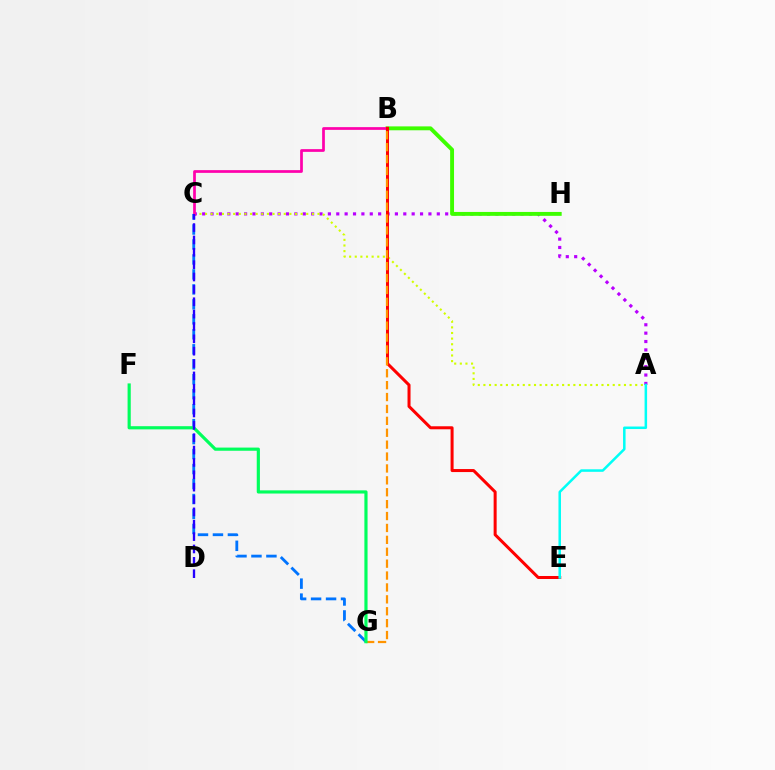{('A', 'C'): [{'color': '#b900ff', 'line_style': 'dotted', 'thickness': 2.28}, {'color': '#d1ff00', 'line_style': 'dotted', 'thickness': 1.53}], ('B', 'H'): [{'color': '#3dff00', 'line_style': 'solid', 'thickness': 2.81}], ('C', 'G'): [{'color': '#0074ff', 'line_style': 'dashed', 'thickness': 2.03}], ('B', 'C'): [{'color': '#ff00ac', 'line_style': 'solid', 'thickness': 1.96}], ('B', 'E'): [{'color': '#ff0000', 'line_style': 'solid', 'thickness': 2.17}], ('B', 'G'): [{'color': '#ff9400', 'line_style': 'dashed', 'thickness': 1.62}], ('F', 'G'): [{'color': '#00ff5c', 'line_style': 'solid', 'thickness': 2.28}], ('C', 'D'): [{'color': '#2500ff', 'line_style': 'dashed', 'thickness': 1.68}], ('A', 'E'): [{'color': '#00fff6', 'line_style': 'solid', 'thickness': 1.81}]}